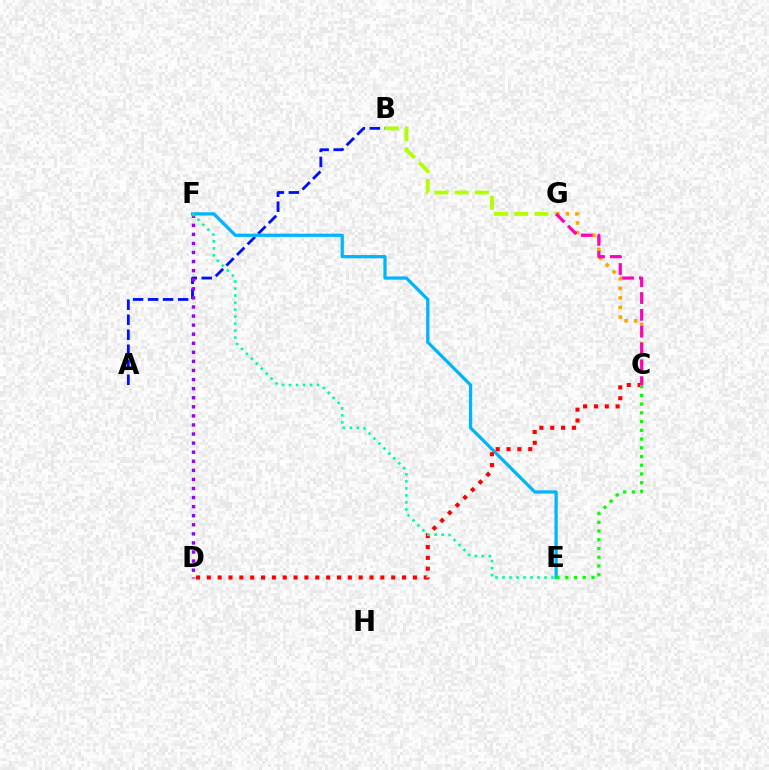{('A', 'B'): [{'color': '#0010ff', 'line_style': 'dashed', 'thickness': 2.04}], ('E', 'F'): [{'color': '#00b5ff', 'line_style': 'solid', 'thickness': 2.34}, {'color': '#00ff9d', 'line_style': 'dotted', 'thickness': 1.9}], ('C', 'G'): [{'color': '#ffa500', 'line_style': 'dotted', 'thickness': 2.6}, {'color': '#ff00bd', 'line_style': 'dashed', 'thickness': 2.28}], ('C', 'D'): [{'color': '#ff0000', 'line_style': 'dotted', 'thickness': 2.95}], ('B', 'G'): [{'color': '#b3ff00', 'line_style': 'dashed', 'thickness': 2.75}], ('D', 'F'): [{'color': '#9b00ff', 'line_style': 'dotted', 'thickness': 2.47}], ('C', 'E'): [{'color': '#08ff00', 'line_style': 'dotted', 'thickness': 2.37}]}